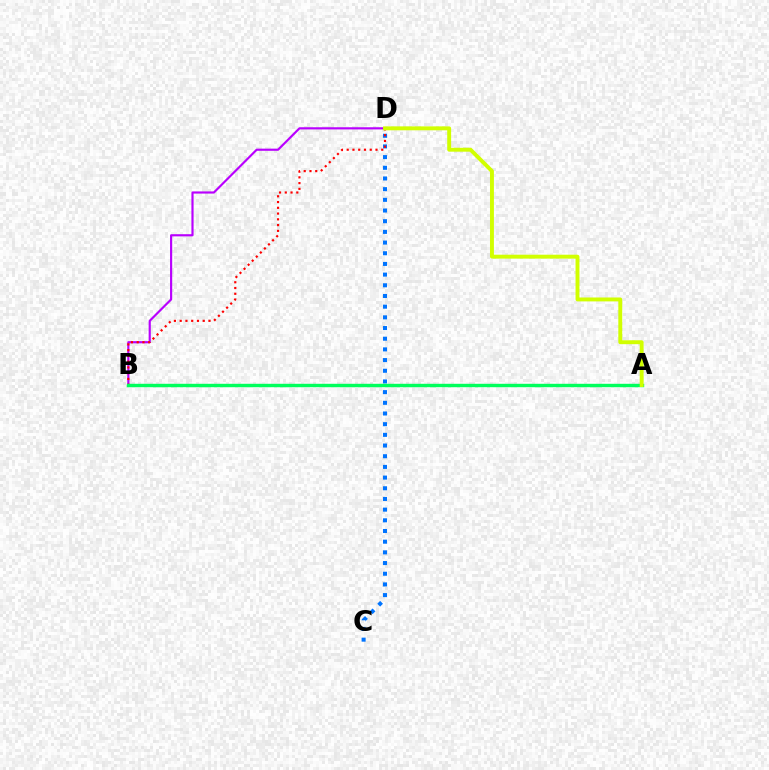{('C', 'D'): [{'color': '#0074ff', 'line_style': 'dotted', 'thickness': 2.9}], ('B', 'D'): [{'color': '#b900ff', 'line_style': 'solid', 'thickness': 1.56}, {'color': '#ff0000', 'line_style': 'dotted', 'thickness': 1.57}], ('A', 'B'): [{'color': '#00ff5c', 'line_style': 'solid', 'thickness': 2.46}], ('A', 'D'): [{'color': '#d1ff00', 'line_style': 'solid', 'thickness': 2.82}]}